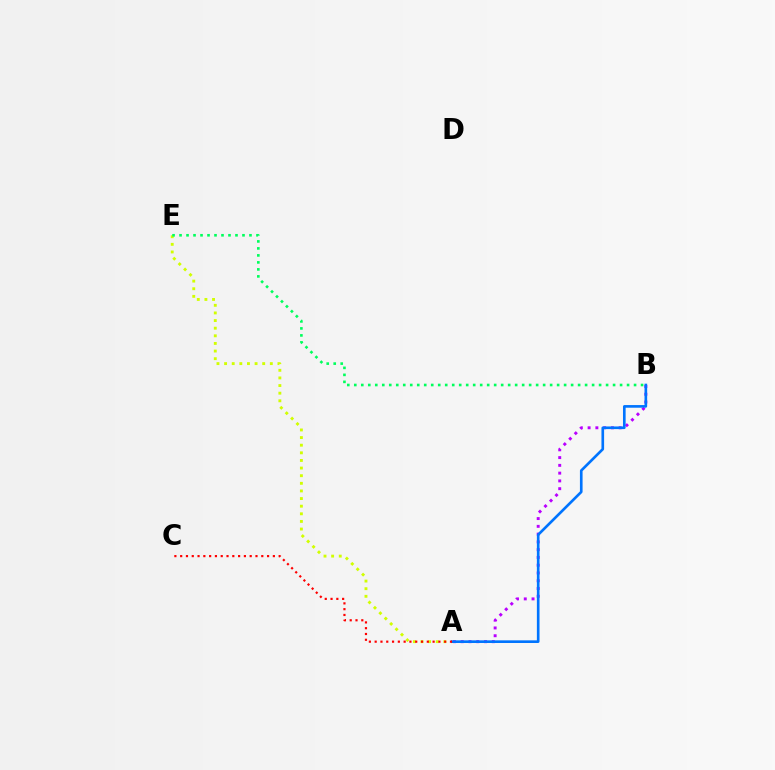{('A', 'E'): [{'color': '#d1ff00', 'line_style': 'dotted', 'thickness': 2.07}], ('A', 'B'): [{'color': '#b900ff', 'line_style': 'dotted', 'thickness': 2.11}, {'color': '#0074ff', 'line_style': 'solid', 'thickness': 1.91}], ('B', 'E'): [{'color': '#00ff5c', 'line_style': 'dotted', 'thickness': 1.9}], ('A', 'C'): [{'color': '#ff0000', 'line_style': 'dotted', 'thickness': 1.57}]}